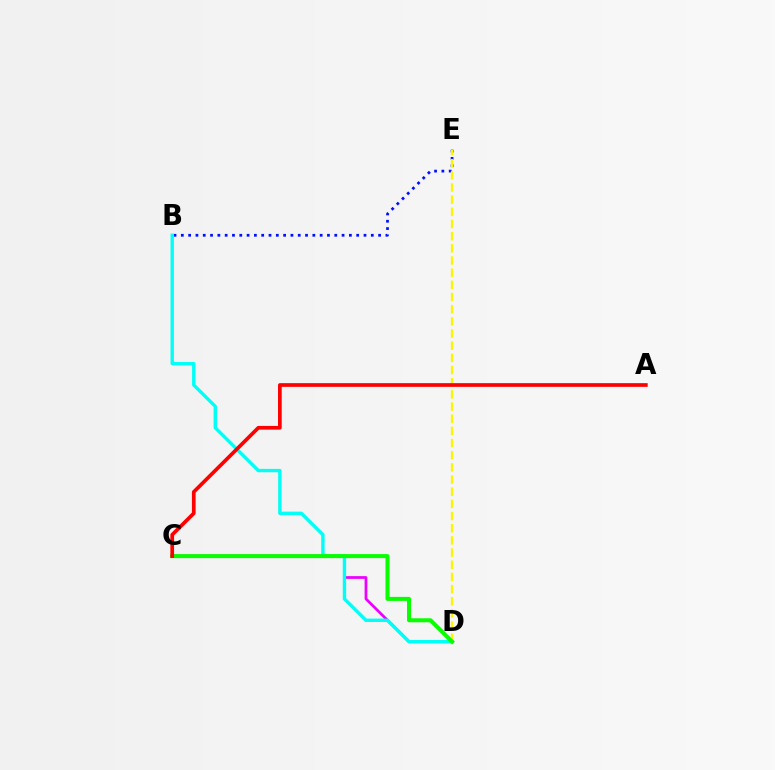{('B', 'E'): [{'color': '#0010ff', 'line_style': 'dotted', 'thickness': 1.99}], ('C', 'D'): [{'color': '#ee00ff', 'line_style': 'solid', 'thickness': 1.97}, {'color': '#08ff00', 'line_style': 'solid', 'thickness': 2.9}], ('B', 'D'): [{'color': '#00fff6', 'line_style': 'solid', 'thickness': 2.43}], ('D', 'E'): [{'color': '#fcf500', 'line_style': 'dashed', 'thickness': 1.65}], ('A', 'C'): [{'color': '#ff0000', 'line_style': 'solid', 'thickness': 2.66}]}